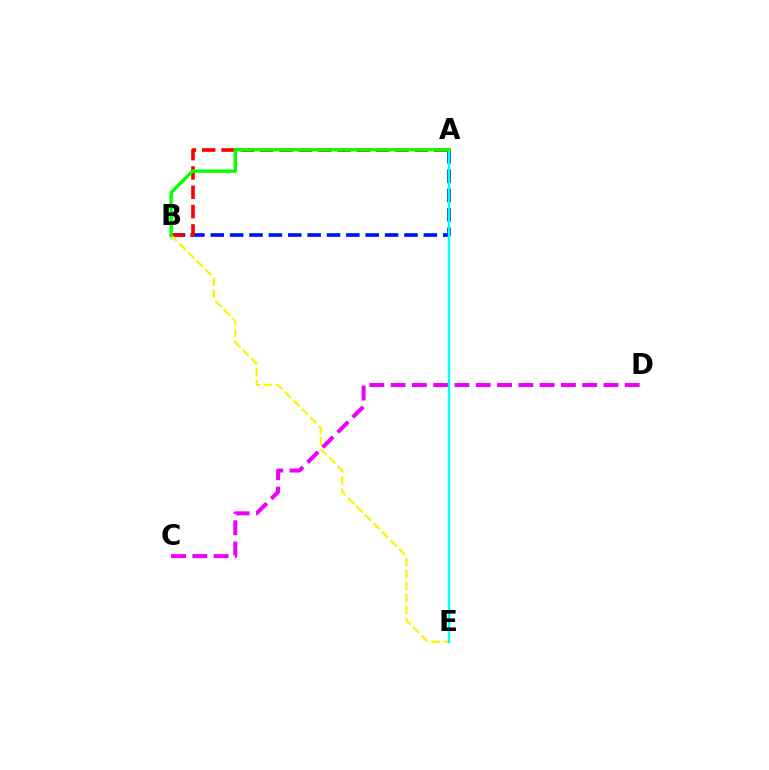{('A', 'B'): [{'color': '#0010ff', 'line_style': 'dashed', 'thickness': 2.63}, {'color': '#ff0000', 'line_style': 'dashed', 'thickness': 2.63}, {'color': '#08ff00', 'line_style': 'solid', 'thickness': 2.43}], ('C', 'D'): [{'color': '#ee00ff', 'line_style': 'dashed', 'thickness': 2.89}], ('B', 'E'): [{'color': '#fcf500', 'line_style': 'dashed', 'thickness': 1.63}], ('A', 'E'): [{'color': '#00fff6', 'line_style': 'solid', 'thickness': 1.76}]}